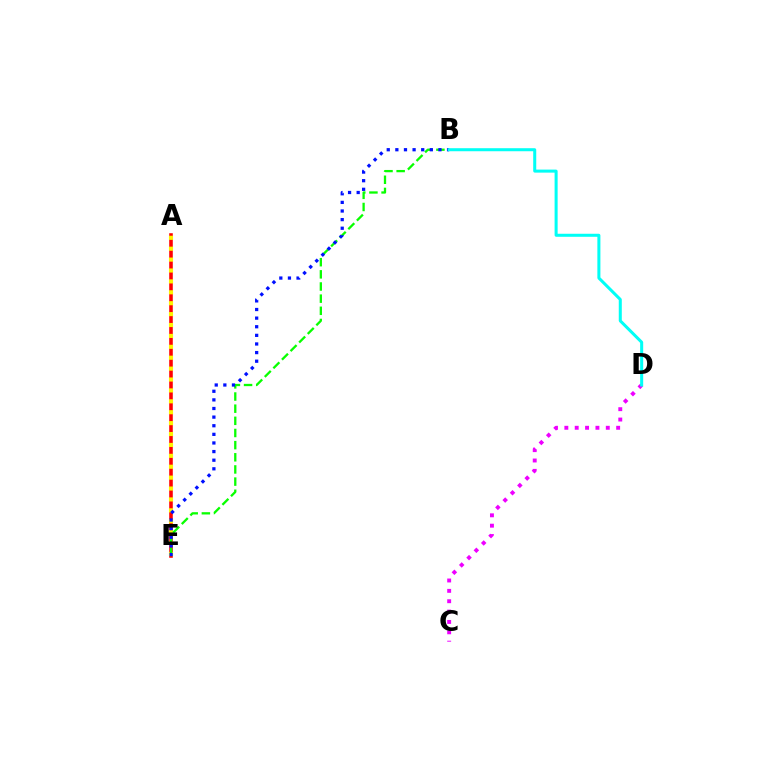{('A', 'E'): [{'color': '#ff0000', 'line_style': 'solid', 'thickness': 2.57}, {'color': '#fcf500', 'line_style': 'dotted', 'thickness': 2.96}], ('C', 'D'): [{'color': '#ee00ff', 'line_style': 'dotted', 'thickness': 2.82}], ('B', 'E'): [{'color': '#08ff00', 'line_style': 'dashed', 'thickness': 1.65}, {'color': '#0010ff', 'line_style': 'dotted', 'thickness': 2.34}], ('B', 'D'): [{'color': '#00fff6', 'line_style': 'solid', 'thickness': 2.18}]}